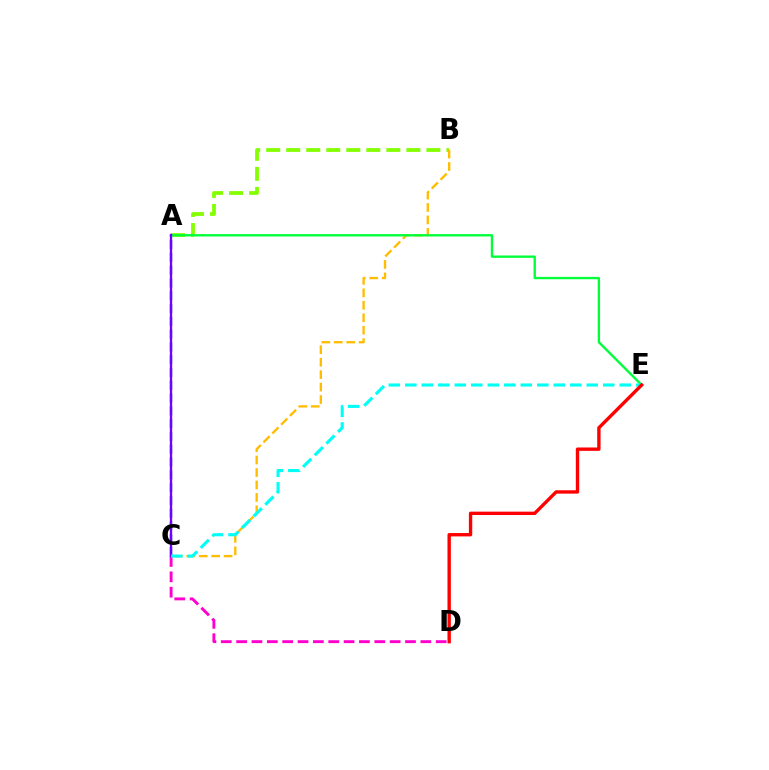{('C', 'D'): [{'color': '#ff00cf', 'line_style': 'dashed', 'thickness': 2.09}], ('A', 'C'): [{'color': '#004bff', 'line_style': 'dashed', 'thickness': 1.74}, {'color': '#7200ff', 'line_style': 'solid', 'thickness': 1.67}], ('A', 'B'): [{'color': '#84ff00', 'line_style': 'dashed', 'thickness': 2.72}], ('B', 'C'): [{'color': '#ffbd00', 'line_style': 'dashed', 'thickness': 1.69}], ('A', 'E'): [{'color': '#00ff39', 'line_style': 'solid', 'thickness': 1.7}], ('C', 'E'): [{'color': '#00fff6', 'line_style': 'dashed', 'thickness': 2.24}], ('D', 'E'): [{'color': '#ff0000', 'line_style': 'solid', 'thickness': 2.42}]}